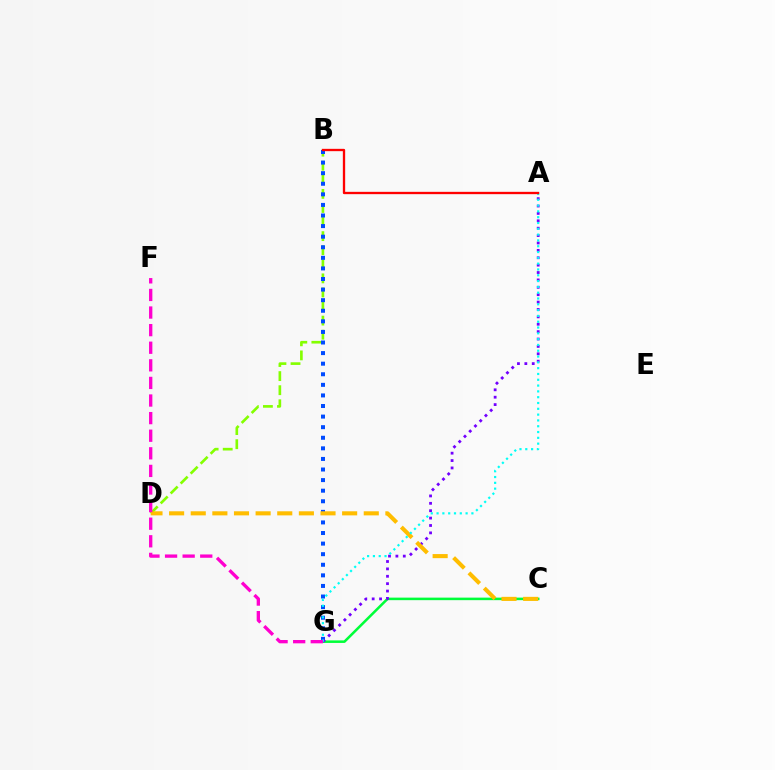{('B', 'D'): [{'color': '#84ff00', 'line_style': 'dashed', 'thickness': 1.91}], ('B', 'G'): [{'color': '#004bff', 'line_style': 'dotted', 'thickness': 2.88}], ('C', 'G'): [{'color': '#00ff39', 'line_style': 'solid', 'thickness': 1.83}], ('A', 'G'): [{'color': '#7200ff', 'line_style': 'dotted', 'thickness': 2.01}, {'color': '#00fff6', 'line_style': 'dotted', 'thickness': 1.58}], ('C', 'D'): [{'color': '#ffbd00', 'line_style': 'dashed', 'thickness': 2.94}], ('A', 'B'): [{'color': '#ff0000', 'line_style': 'solid', 'thickness': 1.68}], ('F', 'G'): [{'color': '#ff00cf', 'line_style': 'dashed', 'thickness': 2.39}]}